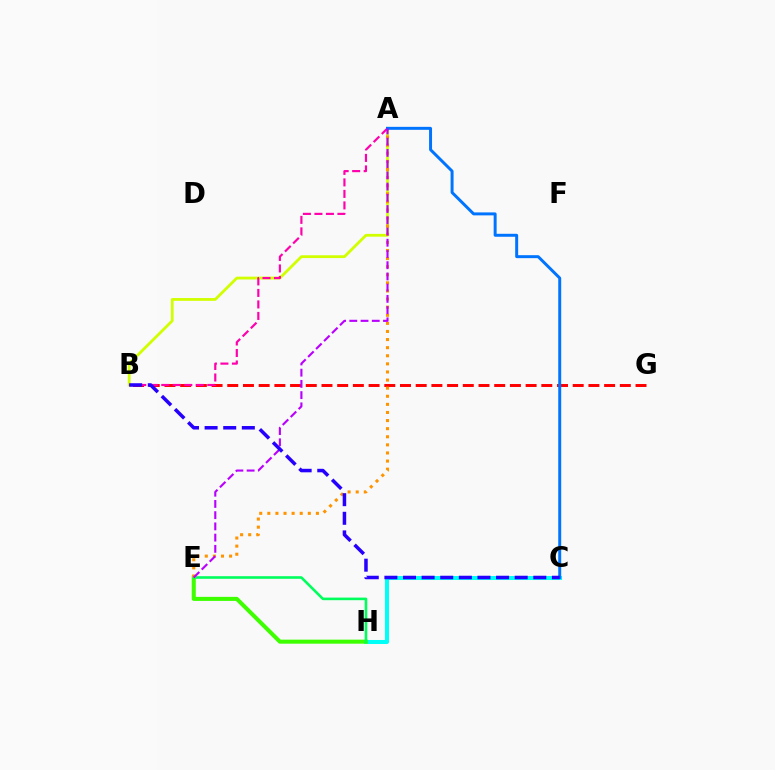{('A', 'B'): [{'color': '#d1ff00', 'line_style': 'solid', 'thickness': 2.01}, {'color': '#ff00ac', 'line_style': 'dashed', 'thickness': 1.56}], ('C', 'H'): [{'color': '#00fff6', 'line_style': 'solid', 'thickness': 2.9}], ('E', 'H'): [{'color': '#3dff00', 'line_style': 'solid', 'thickness': 2.91}, {'color': '#00ff5c', 'line_style': 'solid', 'thickness': 1.88}], ('B', 'G'): [{'color': '#ff0000', 'line_style': 'dashed', 'thickness': 2.13}], ('A', 'E'): [{'color': '#ff9400', 'line_style': 'dotted', 'thickness': 2.2}, {'color': '#b900ff', 'line_style': 'dashed', 'thickness': 1.53}], ('A', 'C'): [{'color': '#0074ff', 'line_style': 'solid', 'thickness': 2.14}], ('B', 'C'): [{'color': '#2500ff', 'line_style': 'dashed', 'thickness': 2.53}]}